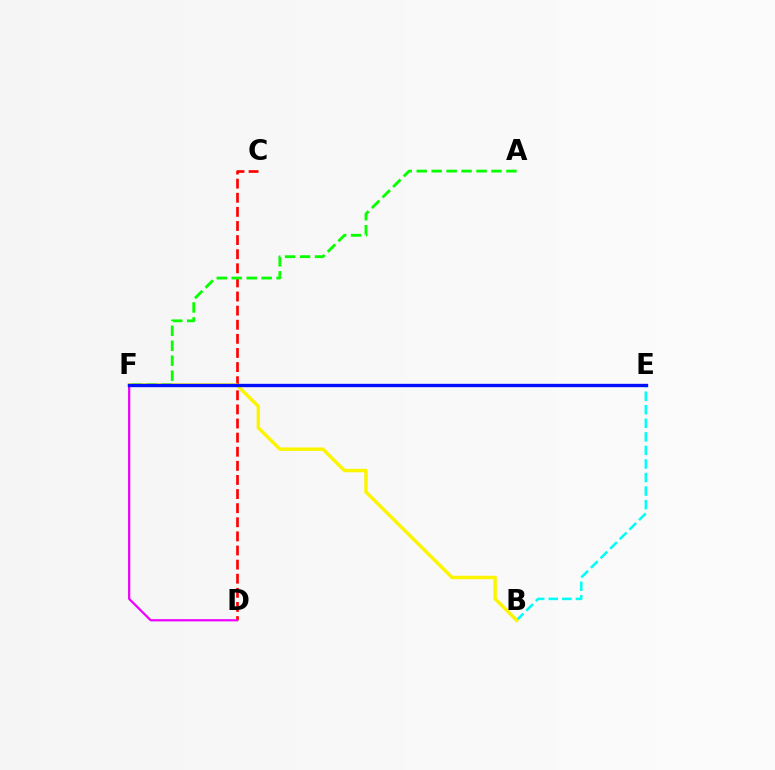{('C', 'D'): [{'color': '#ff0000', 'line_style': 'dashed', 'thickness': 1.92}], ('B', 'E'): [{'color': '#00fff6', 'line_style': 'dashed', 'thickness': 1.84}], ('B', 'F'): [{'color': '#fcf500', 'line_style': 'solid', 'thickness': 2.48}], ('A', 'F'): [{'color': '#08ff00', 'line_style': 'dashed', 'thickness': 2.03}], ('D', 'F'): [{'color': '#ee00ff', 'line_style': 'solid', 'thickness': 1.61}], ('E', 'F'): [{'color': '#0010ff', 'line_style': 'solid', 'thickness': 2.41}]}